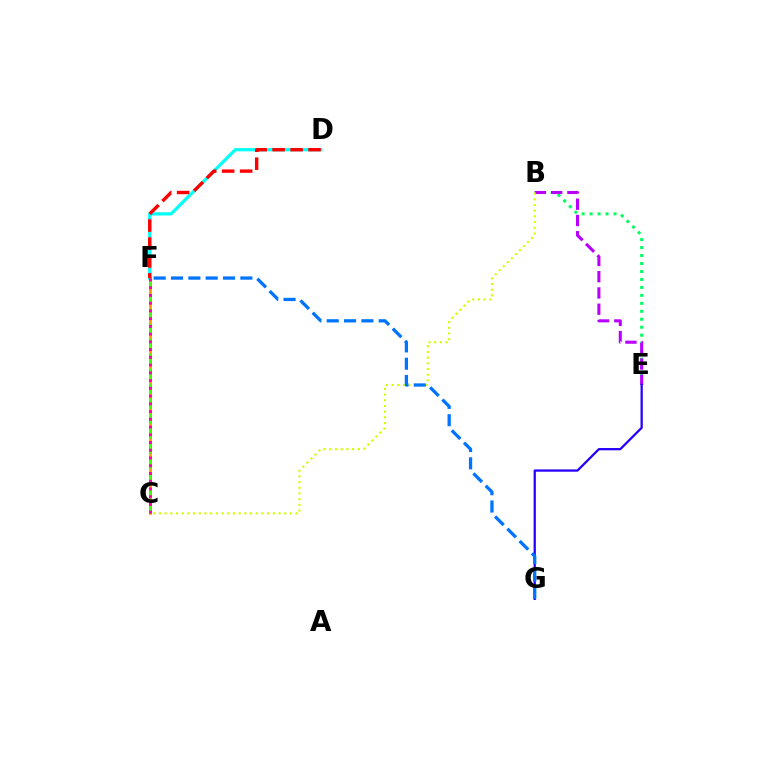{('B', 'E'): [{'color': '#00ff5c', 'line_style': 'dotted', 'thickness': 2.16}, {'color': '#b900ff', 'line_style': 'dashed', 'thickness': 2.21}], ('D', 'F'): [{'color': '#00fff6', 'line_style': 'solid', 'thickness': 2.31}, {'color': '#ff0000', 'line_style': 'dashed', 'thickness': 2.44}], ('C', 'F'): [{'color': '#ff9400', 'line_style': 'solid', 'thickness': 1.93}, {'color': '#3dff00', 'line_style': 'dashed', 'thickness': 2.03}, {'color': '#ff00ac', 'line_style': 'dotted', 'thickness': 2.1}], ('E', 'G'): [{'color': '#2500ff', 'line_style': 'solid', 'thickness': 1.63}], ('B', 'C'): [{'color': '#d1ff00', 'line_style': 'dotted', 'thickness': 1.55}], ('F', 'G'): [{'color': '#0074ff', 'line_style': 'dashed', 'thickness': 2.36}]}